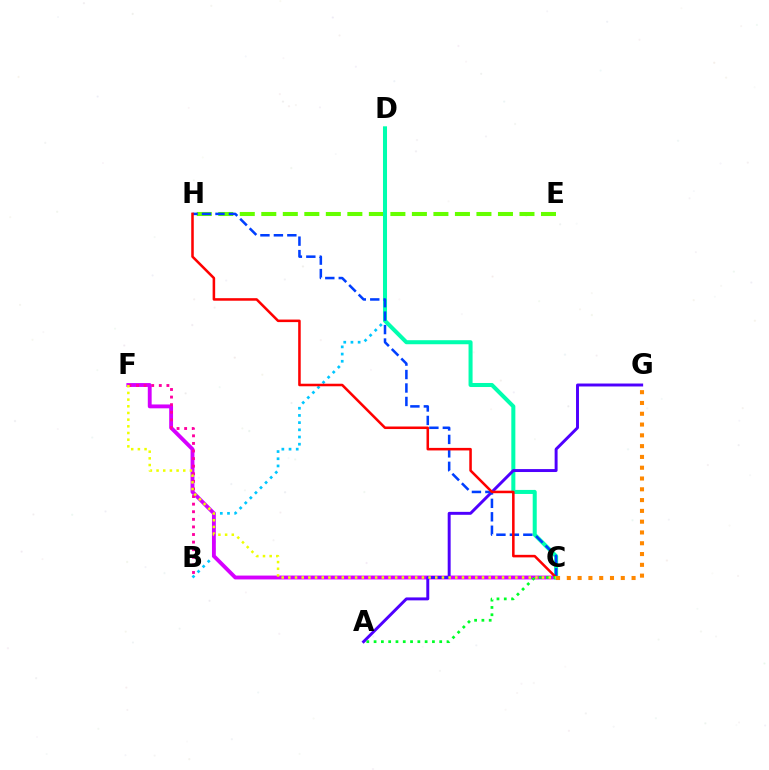{('E', 'H'): [{'color': '#66ff00', 'line_style': 'dashed', 'thickness': 2.92}], ('B', 'D'): [{'color': '#00c7ff', 'line_style': 'dotted', 'thickness': 1.95}], ('C', 'F'): [{'color': '#d600ff', 'line_style': 'solid', 'thickness': 2.78}, {'color': '#eeff00', 'line_style': 'dotted', 'thickness': 1.81}], ('B', 'F'): [{'color': '#ff00a0', 'line_style': 'dotted', 'thickness': 2.06}], ('C', 'D'): [{'color': '#00ffaf', 'line_style': 'solid', 'thickness': 2.9}], ('A', 'G'): [{'color': '#4f00ff', 'line_style': 'solid', 'thickness': 2.12}], ('C', 'H'): [{'color': '#003fff', 'line_style': 'dashed', 'thickness': 1.83}, {'color': '#ff0000', 'line_style': 'solid', 'thickness': 1.83}], ('A', 'C'): [{'color': '#00ff27', 'line_style': 'dotted', 'thickness': 1.98}], ('C', 'G'): [{'color': '#ff8800', 'line_style': 'dotted', 'thickness': 2.93}]}